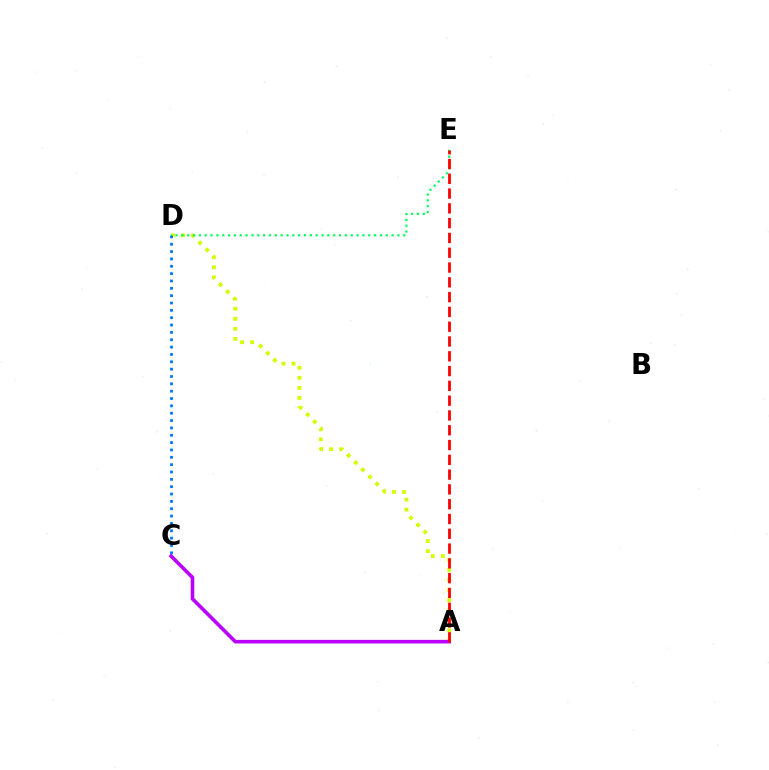{('A', 'D'): [{'color': '#d1ff00', 'line_style': 'dotted', 'thickness': 2.73}], ('A', 'C'): [{'color': '#b900ff', 'line_style': 'solid', 'thickness': 2.59}], ('D', 'E'): [{'color': '#00ff5c', 'line_style': 'dotted', 'thickness': 1.59}], ('A', 'E'): [{'color': '#ff0000', 'line_style': 'dashed', 'thickness': 2.01}], ('C', 'D'): [{'color': '#0074ff', 'line_style': 'dotted', 'thickness': 2.0}]}